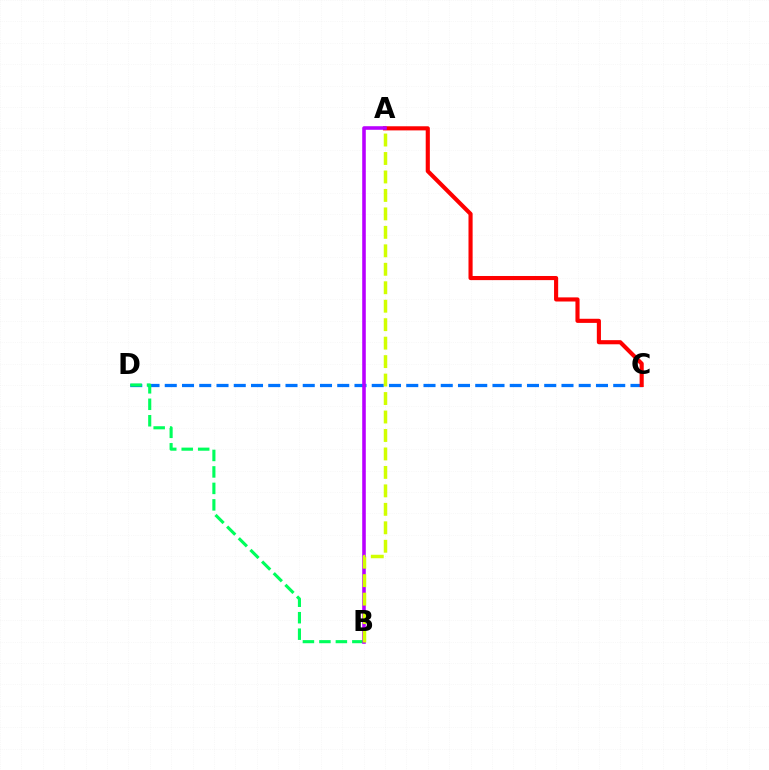{('C', 'D'): [{'color': '#0074ff', 'line_style': 'dashed', 'thickness': 2.34}], ('B', 'D'): [{'color': '#00ff5c', 'line_style': 'dashed', 'thickness': 2.24}], ('A', 'C'): [{'color': '#ff0000', 'line_style': 'solid', 'thickness': 2.97}], ('A', 'B'): [{'color': '#b900ff', 'line_style': 'solid', 'thickness': 2.57}, {'color': '#d1ff00', 'line_style': 'dashed', 'thickness': 2.51}]}